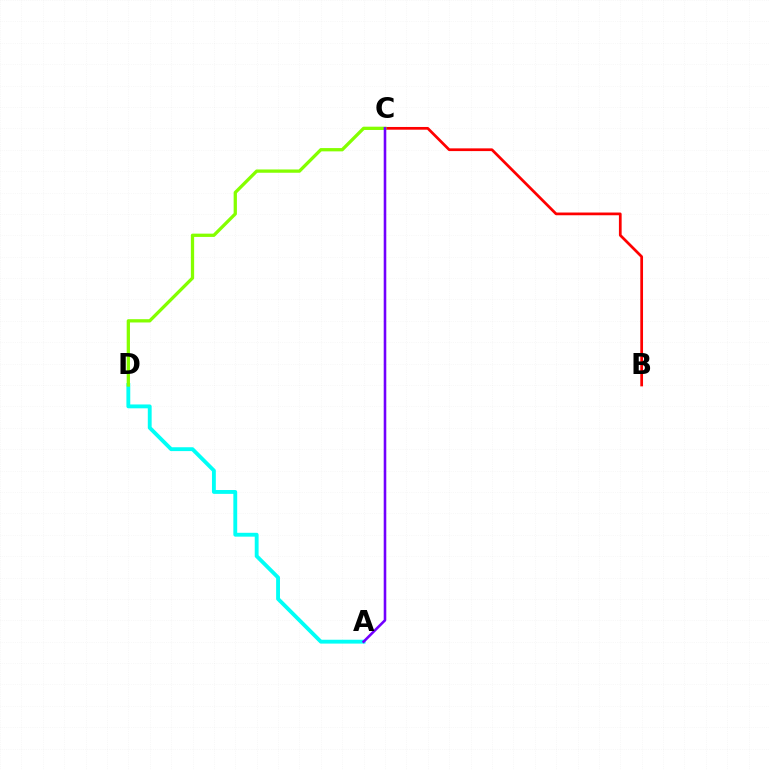{('A', 'D'): [{'color': '#00fff6', 'line_style': 'solid', 'thickness': 2.77}], ('B', 'C'): [{'color': '#ff0000', 'line_style': 'solid', 'thickness': 1.97}], ('C', 'D'): [{'color': '#84ff00', 'line_style': 'solid', 'thickness': 2.36}], ('A', 'C'): [{'color': '#7200ff', 'line_style': 'solid', 'thickness': 1.86}]}